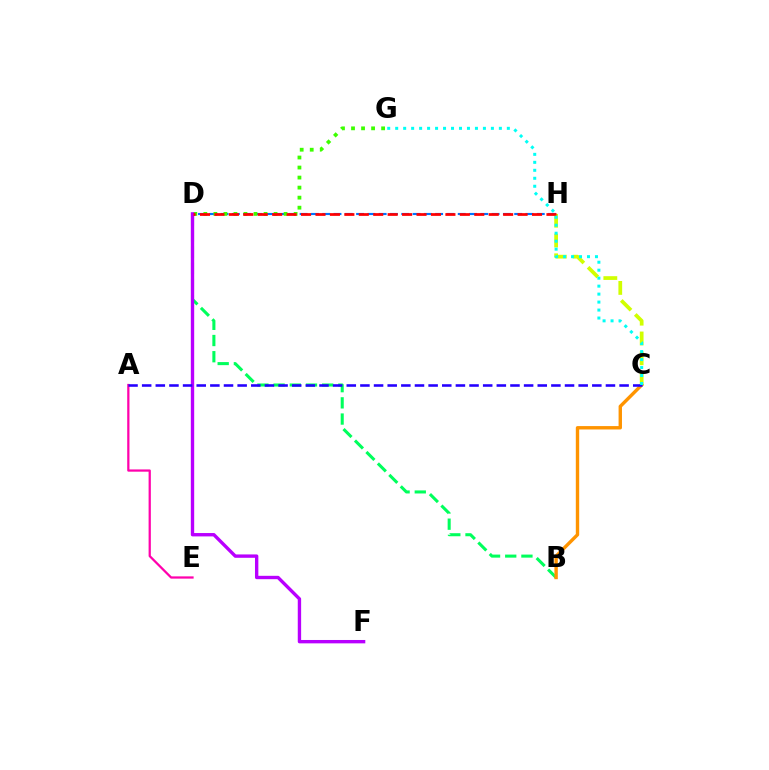{('C', 'H'): [{'color': '#d1ff00', 'line_style': 'dashed', 'thickness': 2.69}], ('D', 'H'): [{'color': '#0074ff', 'line_style': 'dashed', 'thickness': 1.53}, {'color': '#ff0000', 'line_style': 'dashed', 'thickness': 1.96}], ('B', 'D'): [{'color': '#00ff5c', 'line_style': 'dashed', 'thickness': 2.2}], ('D', 'G'): [{'color': '#3dff00', 'line_style': 'dotted', 'thickness': 2.73}], ('D', 'F'): [{'color': '#b900ff', 'line_style': 'solid', 'thickness': 2.43}], ('B', 'C'): [{'color': '#ff9400', 'line_style': 'solid', 'thickness': 2.44}], ('A', 'E'): [{'color': '#ff00ac', 'line_style': 'solid', 'thickness': 1.62}], ('A', 'C'): [{'color': '#2500ff', 'line_style': 'dashed', 'thickness': 1.85}], ('C', 'G'): [{'color': '#00fff6', 'line_style': 'dotted', 'thickness': 2.17}]}